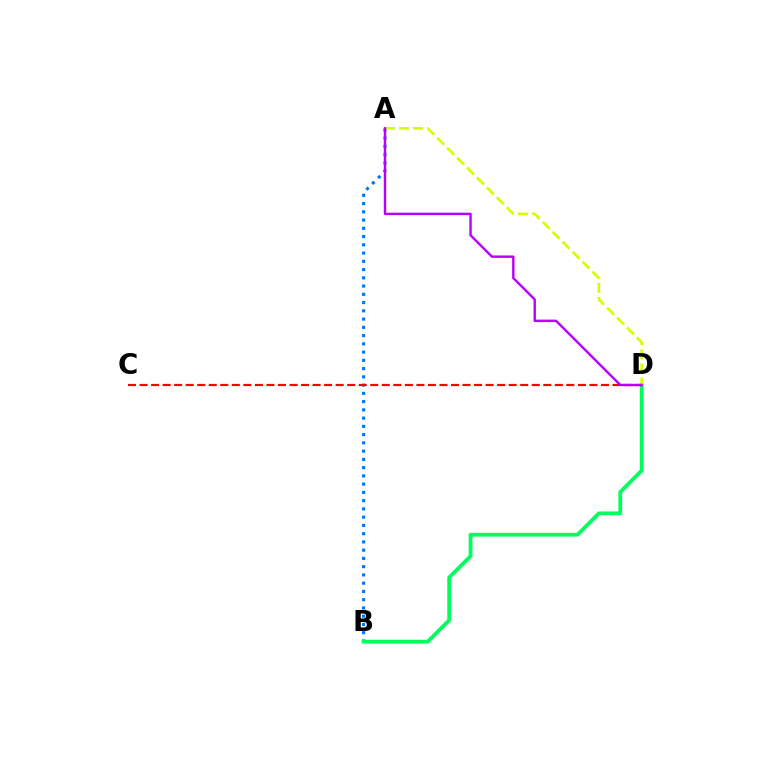{('A', 'B'): [{'color': '#0074ff', 'line_style': 'dotted', 'thickness': 2.24}], ('B', 'D'): [{'color': '#00ff5c', 'line_style': 'solid', 'thickness': 2.73}], ('C', 'D'): [{'color': '#ff0000', 'line_style': 'dashed', 'thickness': 1.57}], ('A', 'D'): [{'color': '#d1ff00', 'line_style': 'dashed', 'thickness': 1.91}, {'color': '#b900ff', 'line_style': 'solid', 'thickness': 1.74}]}